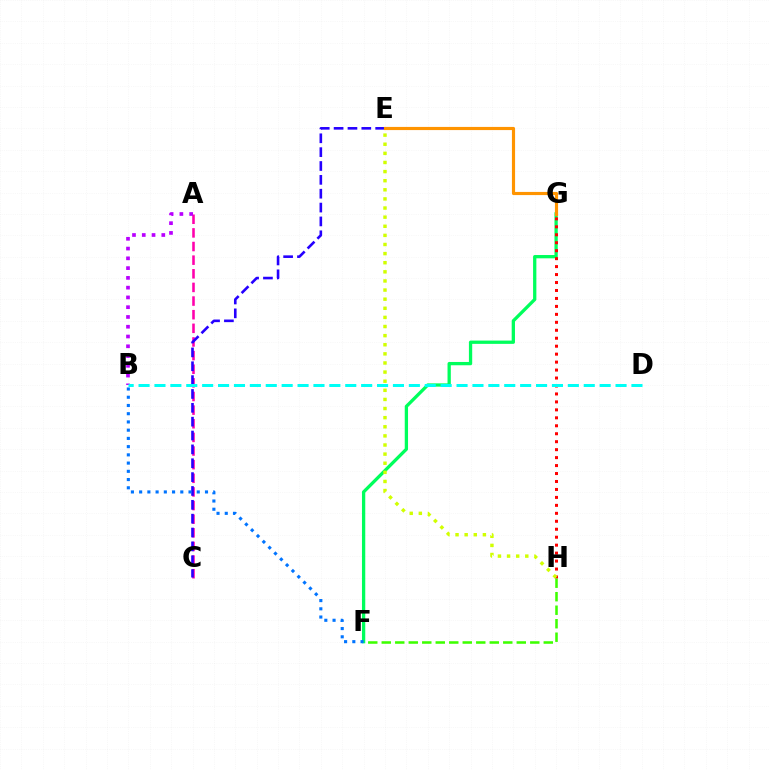{('A', 'C'): [{'color': '#ff00ac', 'line_style': 'dashed', 'thickness': 1.85}], ('F', 'G'): [{'color': '#00ff5c', 'line_style': 'solid', 'thickness': 2.37}], ('G', 'H'): [{'color': '#ff0000', 'line_style': 'dotted', 'thickness': 2.16}], ('C', 'E'): [{'color': '#2500ff', 'line_style': 'dashed', 'thickness': 1.88}], ('E', 'H'): [{'color': '#d1ff00', 'line_style': 'dotted', 'thickness': 2.48}], ('E', 'G'): [{'color': '#ff9400', 'line_style': 'solid', 'thickness': 2.27}], ('A', 'B'): [{'color': '#b900ff', 'line_style': 'dotted', 'thickness': 2.65}], ('B', 'D'): [{'color': '#00fff6', 'line_style': 'dashed', 'thickness': 2.16}], ('F', 'H'): [{'color': '#3dff00', 'line_style': 'dashed', 'thickness': 1.83}], ('B', 'F'): [{'color': '#0074ff', 'line_style': 'dotted', 'thickness': 2.24}]}